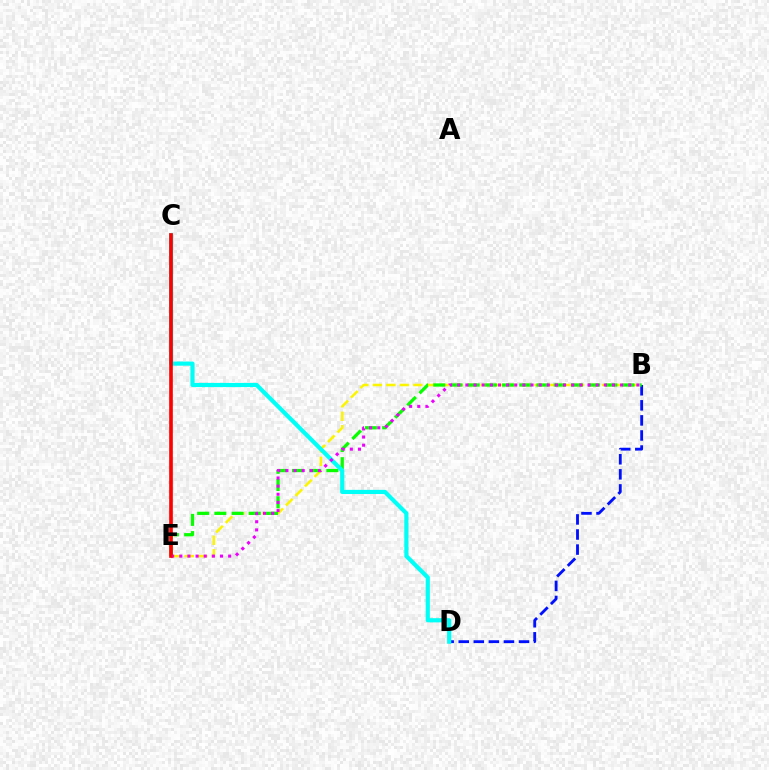{('B', 'E'): [{'color': '#fcf500', 'line_style': 'dashed', 'thickness': 1.83}, {'color': '#08ff00', 'line_style': 'dashed', 'thickness': 2.34}, {'color': '#ee00ff', 'line_style': 'dotted', 'thickness': 2.21}], ('B', 'D'): [{'color': '#0010ff', 'line_style': 'dashed', 'thickness': 2.05}], ('C', 'D'): [{'color': '#00fff6', 'line_style': 'solid', 'thickness': 3.0}], ('C', 'E'): [{'color': '#ff0000', 'line_style': 'solid', 'thickness': 2.63}]}